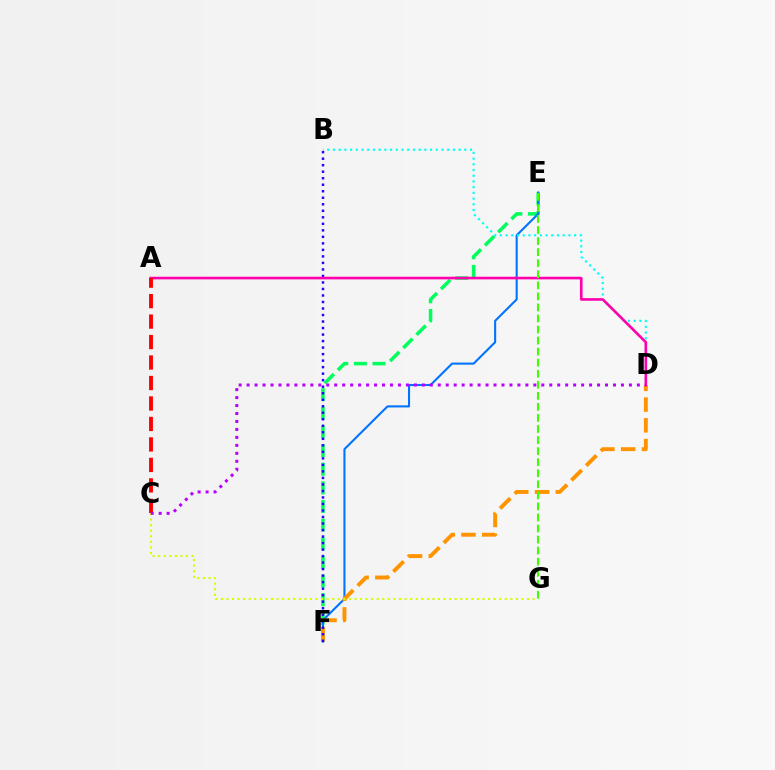{('E', 'F'): [{'color': '#00ff5c', 'line_style': 'dashed', 'thickness': 2.53}, {'color': '#0074ff', 'line_style': 'solid', 'thickness': 1.51}], ('D', 'F'): [{'color': '#ff9400', 'line_style': 'dashed', 'thickness': 2.82}], ('C', 'G'): [{'color': '#d1ff00', 'line_style': 'dotted', 'thickness': 1.51}], ('B', 'D'): [{'color': '#00fff6', 'line_style': 'dotted', 'thickness': 1.55}], ('B', 'F'): [{'color': '#2500ff', 'line_style': 'dotted', 'thickness': 1.77}], ('A', 'D'): [{'color': '#ff00ac', 'line_style': 'solid', 'thickness': 1.89}], ('E', 'G'): [{'color': '#3dff00', 'line_style': 'dashed', 'thickness': 1.5}], ('A', 'C'): [{'color': '#ff0000', 'line_style': 'dashed', 'thickness': 2.78}], ('C', 'D'): [{'color': '#b900ff', 'line_style': 'dotted', 'thickness': 2.16}]}